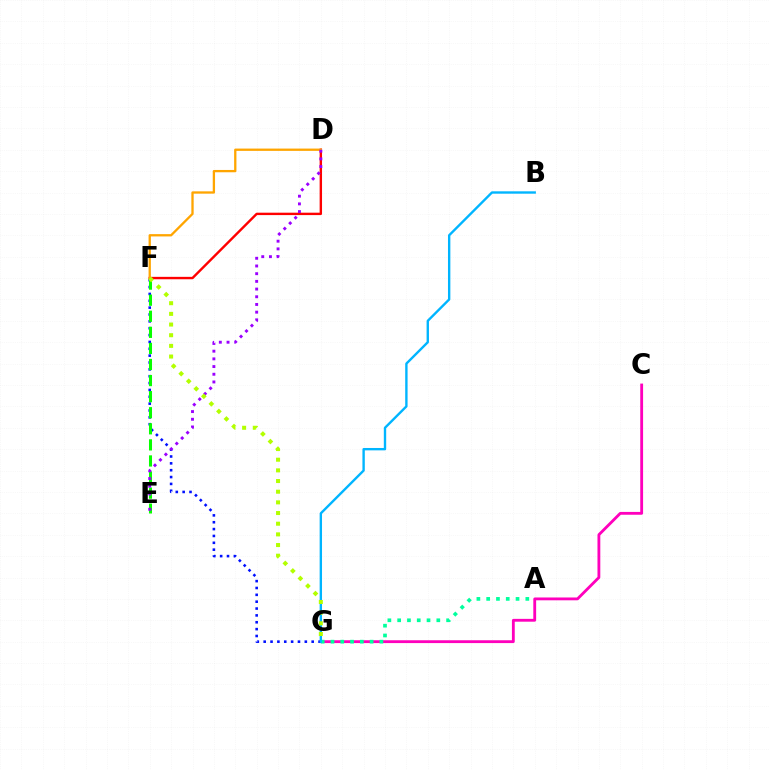{('C', 'G'): [{'color': '#ff00bd', 'line_style': 'solid', 'thickness': 2.04}], ('D', 'F'): [{'color': '#ff0000', 'line_style': 'solid', 'thickness': 1.73}, {'color': '#ffa500', 'line_style': 'solid', 'thickness': 1.66}], ('F', 'G'): [{'color': '#0010ff', 'line_style': 'dotted', 'thickness': 1.86}, {'color': '#b3ff00', 'line_style': 'dotted', 'thickness': 2.9}], ('E', 'F'): [{'color': '#08ff00', 'line_style': 'dashed', 'thickness': 2.18}], ('A', 'G'): [{'color': '#00ff9d', 'line_style': 'dotted', 'thickness': 2.66}], ('B', 'G'): [{'color': '#00b5ff', 'line_style': 'solid', 'thickness': 1.71}], ('D', 'E'): [{'color': '#9b00ff', 'line_style': 'dotted', 'thickness': 2.09}]}